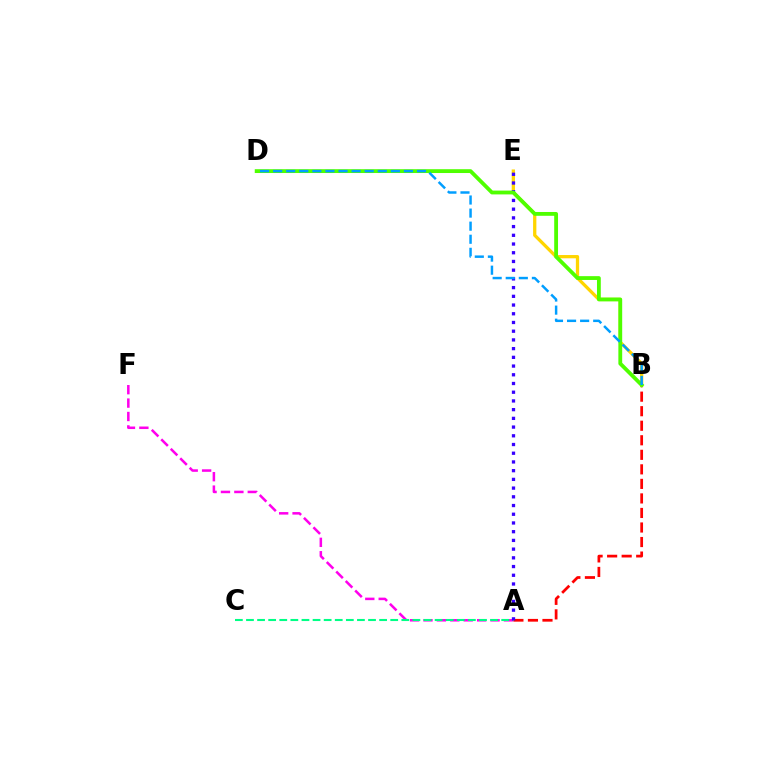{('A', 'B'): [{'color': '#ff0000', 'line_style': 'dashed', 'thickness': 1.97}], ('B', 'E'): [{'color': '#ffd500', 'line_style': 'solid', 'thickness': 2.36}], ('A', 'F'): [{'color': '#ff00ed', 'line_style': 'dashed', 'thickness': 1.82}], ('A', 'C'): [{'color': '#00ff86', 'line_style': 'dashed', 'thickness': 1.51}], ('A', 'E'): [{'color': '#3700ff', 'line_style': 'dotted', 'thickness': 2.37}], ('B', 'D'): [{'color': '#4fff00', 'line_style': 'solid', 'thickness': 2.75}, {'color': '#009eff', 'line_style': 'dashed', 'thickness': 1.78}]}